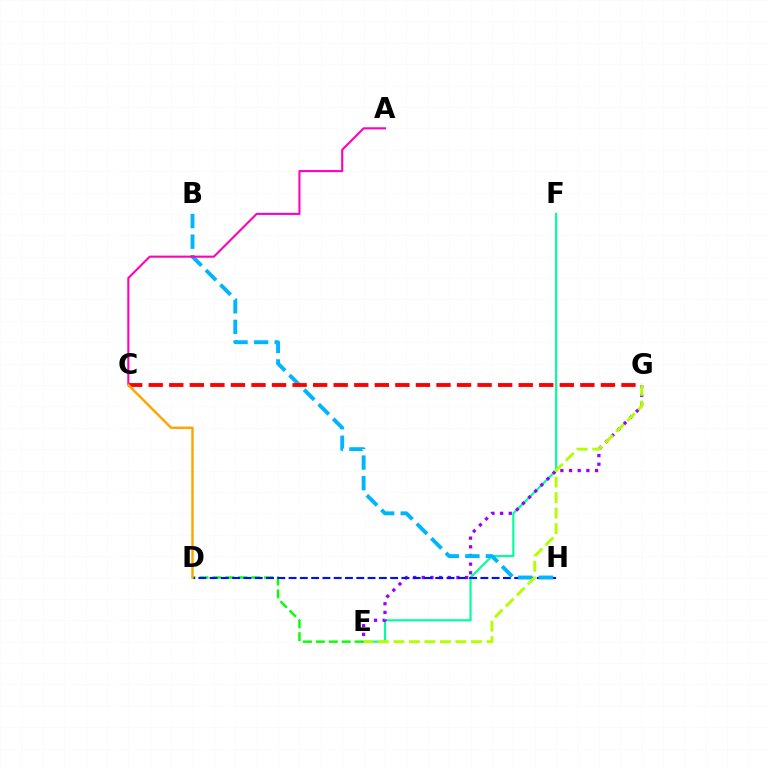{('E', 'F'): [{'color': '#00ff9d', 'line_style': 'solid', 'thickness': 1.55}], ('D', 'E'): [{'color': '#08ff00', 'line_style': 'dashed', 'thickness': 1.76}], ('E', 'G'): [{'color': '#9b00ff', 'line_style': 'dotted', 'thickness': 2.35}, {'color': '#b3ff00', 'line_style': 'dashed', 'thickness': 2.11}], ('D', 'H'): [{'color': '#0010ff', 'line_style': 'dashed', 'thickness': 1.53}], ('B', 'H'): [{'color': '#00b5ff', 'line_style': 'dashed', 'thickness': 2.8}], ('A', 'C'): [{'color': '#ff00bd', 'line_style': 'solid', 'thickness': 1.51}], ('C', 'G'): [{'color': '#ff0000', 'line_style': 'dashed', 'thickness': 2.79}], ('C', 'D'): [{'color': '#ffa500', 'line_style': 'solid', 'thickness': 1.76}]}